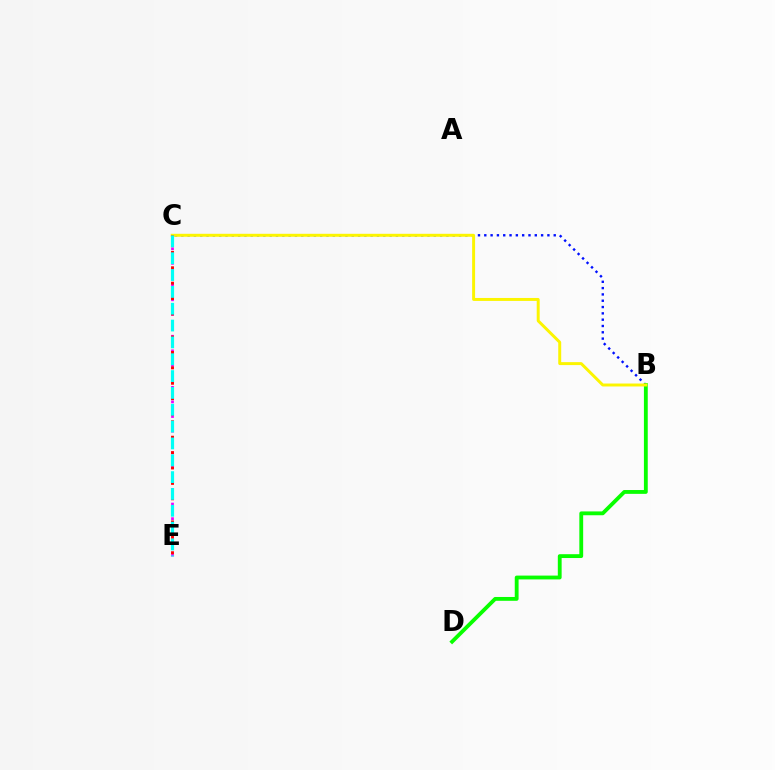{('B', 'C'): [{'color': '#0010ff', 'line_style': 'dotted', 'thickness': 1.71}, {'color': '#fcf500', 'line_style': 'solid', 'thickness': 2.13}], ('C', 'E'): [{'color': '#ee00ff', 'line_style': 'dotted', 'thickness': 1.98}, {'color': '#ff0000', 'line_style': 'dotted', 'thickness': 2.09}, {'color': '#00fff6', 'line_style': 'dashed', 'thickness': 2.29}], ('B', 'D'): [{'color': '#08ff00', 'line_style': 'solid', 'thickness': 2.76}]}